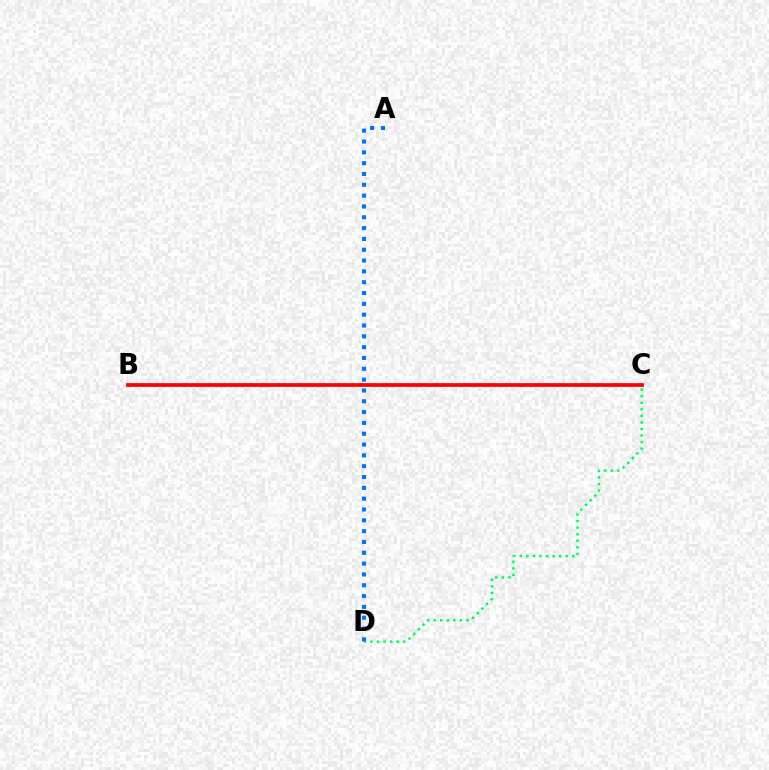{('C', 'D'): [{'color': '#00ff5c', 'line_style': 'dotted', 'thickness': 1.78}], ('B', 'C'): [{'color': '#b900ff', 'line_style': 'solid', 'thickness': 1.63}, {'color': '#d1ff00', 'line_style': 'dotted', 'thickness': 1.64}, {'color': '#ff0000', 'line_style': 'solid', 'thickness': 2.65}], ('A', 'D'): [{'color': '#0074ff', 'line_style': 'dotted', 'thickness': 2.94}]}